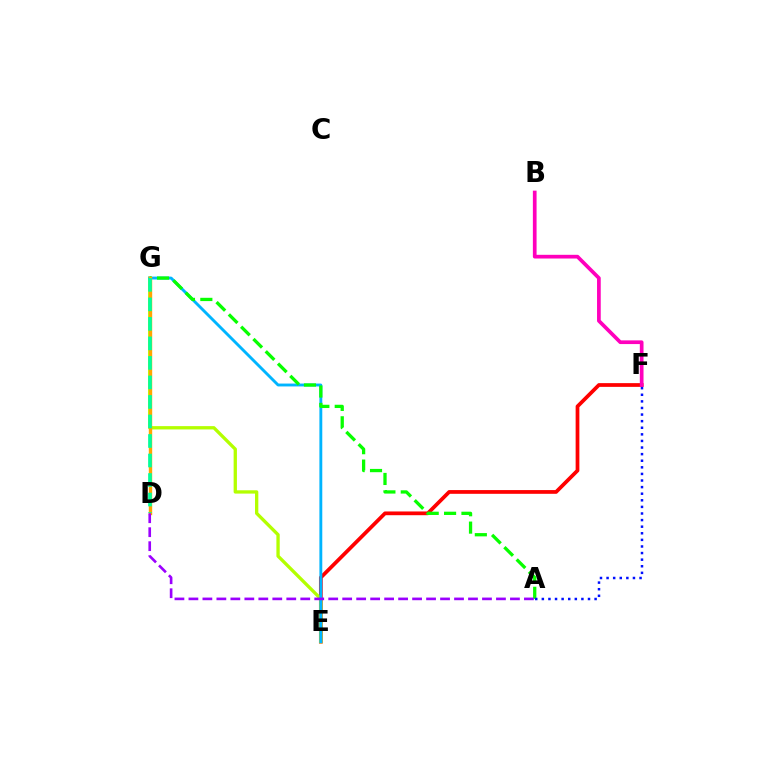{('E', 'F'): [{'color': '#ff0000', 'line_style': 'solid', 'thickness': 2.69}], ('E', 'G'): [{'color': '#b3ff00', 'line_style': 'solid', 'thickness': 2.38}, {'color': '#00b5ff', 'line_style': 'solid', 'thickness': 2.07}], ('B', 'F'): [{'color': '#ff00bd', 'line_style': 'solid', 'thickness': 2.67}], ('A', 'G'): [{'color': '#08ff00', 'line_style': 'dashed', 'thickness': 2.36}], ('D', 'G'): [{'color': '#ffa500', 'line_style': 'solid', 'thickness': 2.44}, {'color': '#00ff9d', 'line_style': 'dashed', 'thickness': 2.65}], ('A', 'F'): [{'color': '#0010ff', 'line_style': 'dotted', 'thickness': 1.79}], ('A', 'D'): [{'color': '#9b00ff', 'line_style': 'dashed', 'thickness': 1.9}]}